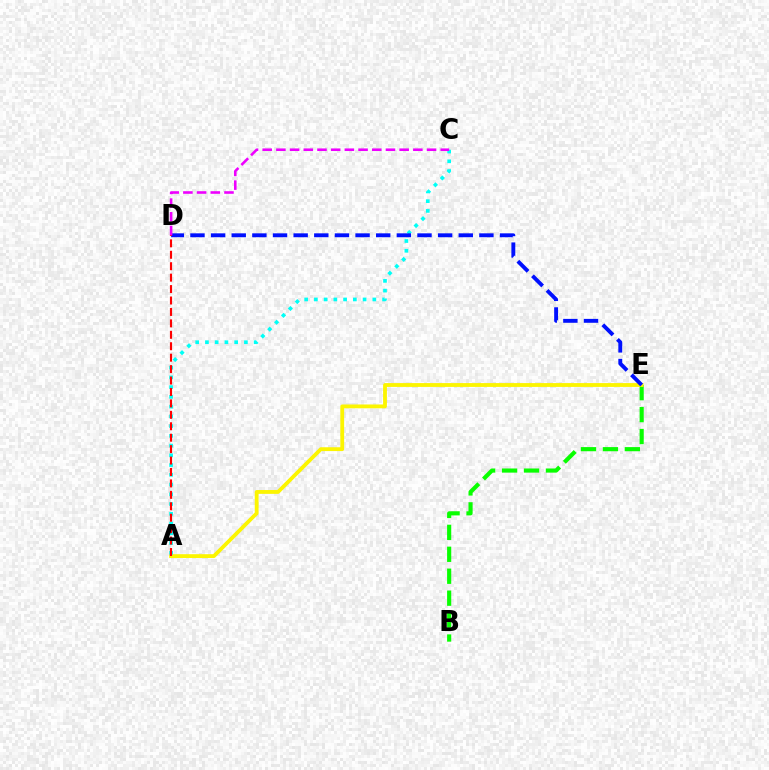{('B', 'E'): [{'color': '#08ff00', 'line_style': 'dashed', 'thickness': 2.98}], ('A', 'E'): [{'color': '#fcf500', 'line_style': 'solid', 'thickness': 2.76}], ('A', 'C'): [{'color': '#00fff6', 'line_style': 'dotted', 'thickness': 2.65}], ('D', 'E'): [{'color': '#0010ff', 'line_style': 'dashed', 'thickness': 2.8}], ('A', 'D'): [{'color': '#ff0000', 'line_style': 'dashed', 'thickness': 1.55}], ('C', 'D'): [{'color': '#ee00ff', 'line_style': 'dashed', 'thickness': 1.86}]}